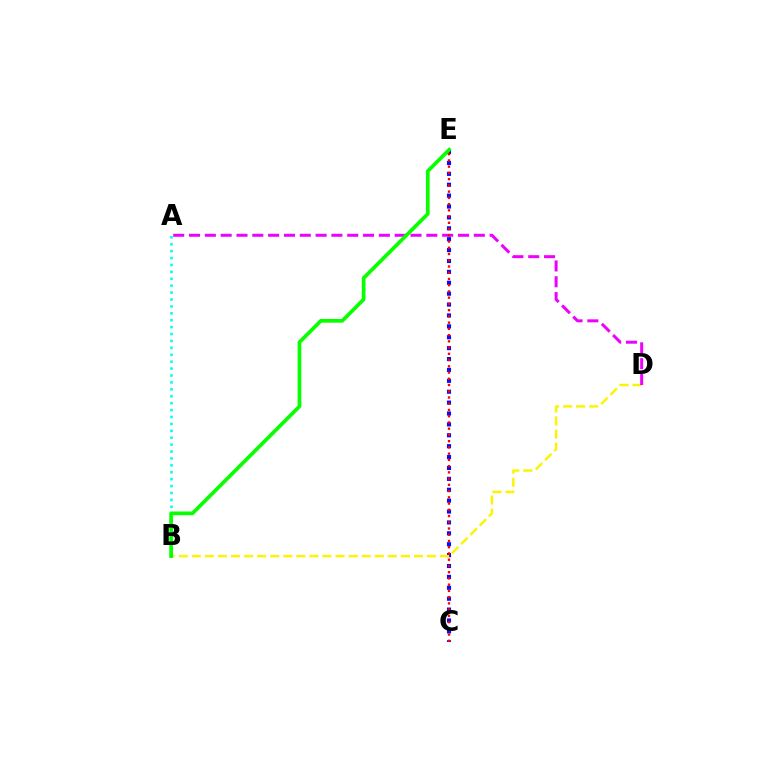{('C', 'E'): [{'color': '#0010ff', 'line_style': 'dotted', 'thickness': 2.96}, {'color': '#ff0000', 'line_style': 'dotted', 'thickness': 1.7}], ('B', 'D'): [{'color': '#fcf500', 'line_style': 'dashed', 'thickness': 1.77}], ('A', 'D'): [{'color': '#ee00ff', 'line_style': 'dashed', 'thickness': 2.15}], ('A', 'B'): [{'color': '#00fff6', 'line_style': 'dotted', 'thickness': 1.88}], ('B', 'E'): [{'color': '#08ff00', 'line_style': 'solid', 'thickness': 2.66}]}